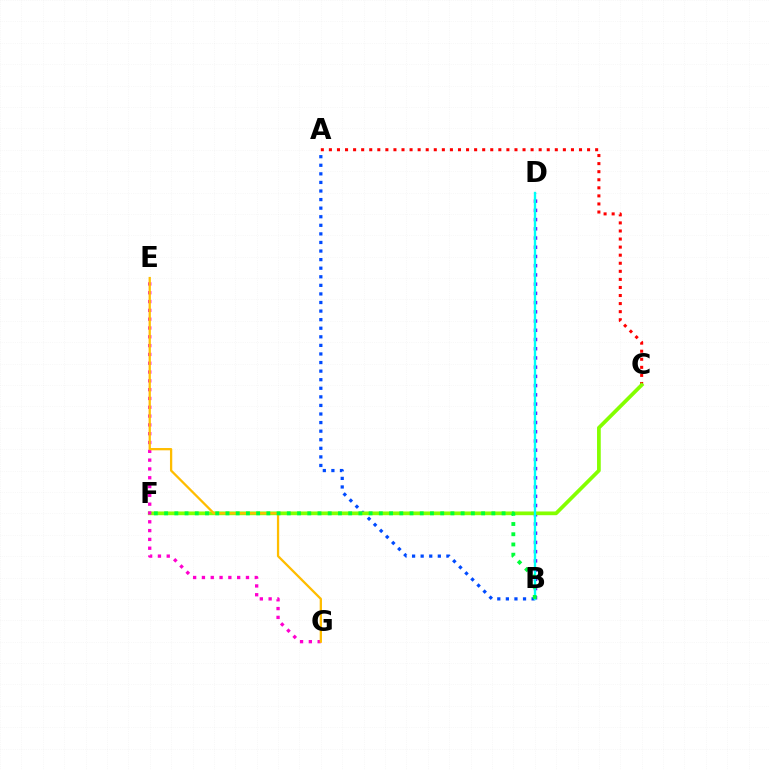{('A', 'C'): [{'color': '#ff0000', 'line_style': 'dotted', 'thickness': 2.19}], ('A', 'B'): [{'color': '#004bff', 'line_style': 'dotted', 'thickness': 2.33}], ('B', 'D'): [{'color': '#7200ff', 'line_style': 'dotted', 'thickness': 2.51}, {'color': '#00fff6', 'line_style': 'solid', 'thickness': 1.69}], ('C', 'F'): [{'color': '#84ff00', 'line_style': 'solid', 'thickness': 2.68}], ('E', 'G'): [{'color': '#ff00cf', 'line_style': 'dotted', 'thickness': 2.39}, {'color': '#ffbd00', 'line_style': 'solid', 'thickness': 1.64}], ('B', 'F'): [{'color': '#00ff39', 'line_style': 'dotted', 'thickness': 2.78}]}